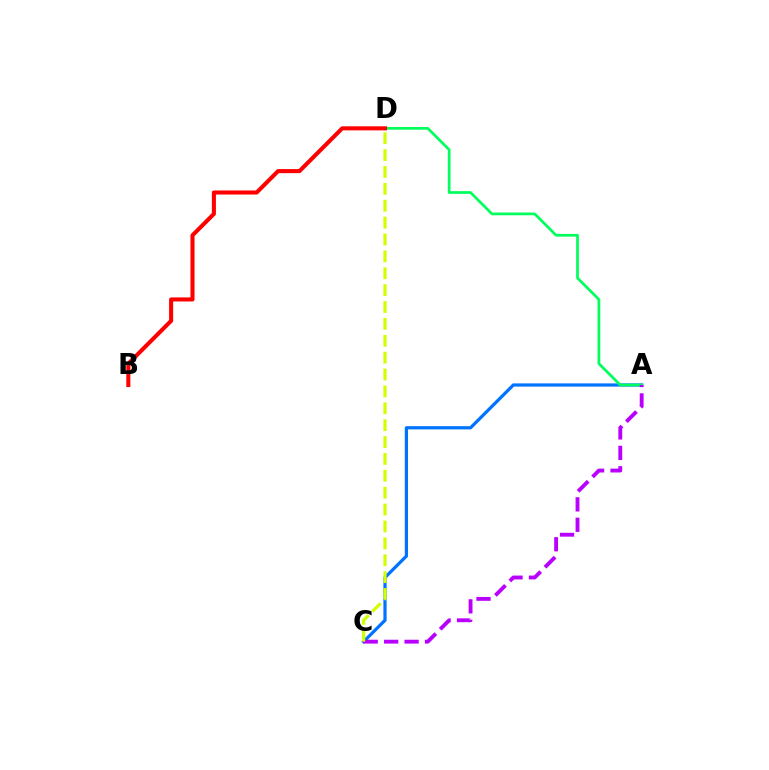{('A', 'C'): [{'color': '#0074ff', 'line_style': 'solid', 'thickness': 2.32}, {'color': '#b900ff', 'line_style': 'dashed', 'thickness': 2.78}], ('A', 'D'): [{'color': '#00ff5c', 'line_style': 'solid', 'thickness': 1.96}], ('B', 'D'): [{'color': '#ff0000', 'line_style': 'solid', 'thickness': 2.93}], ('C', 'D'): [{'color': '#d1ff00', 'line_style': 'dashed', 'thickness': 2.29}]}